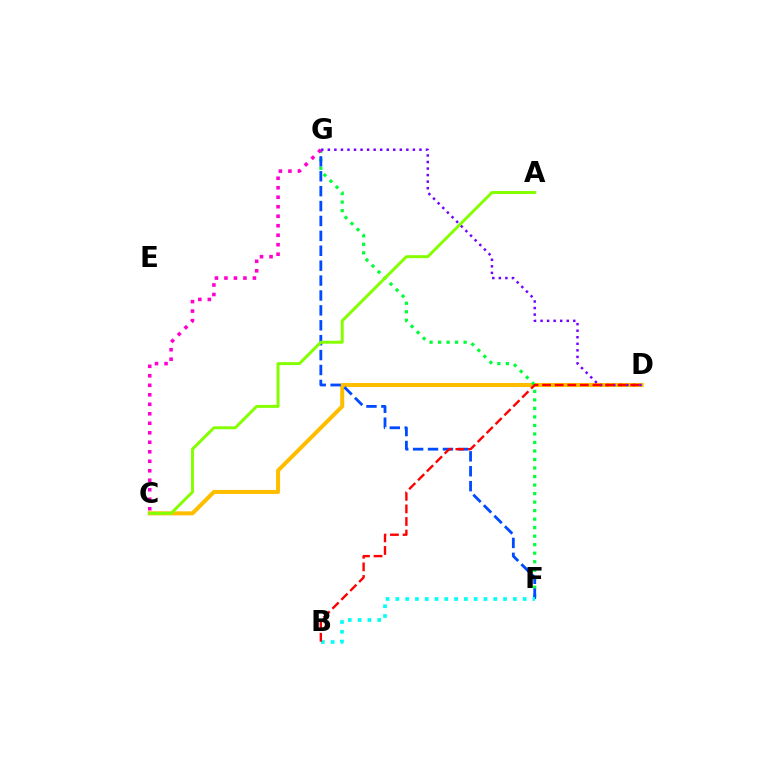{('C', 'D'): [{'color': '#ffbd00', 'line_style': 'solid', 'thickness': 2.9}], ('F', 'G'): [{'color': '#00ff39', 'line_style': 'dotted', 'thickness': 2.31}, {'color': '#004bff', 'line_style': 'dashed', 'thickness': 2.02}], ('D', 'G'): [{'color': '#7200ff', 'line_style': 'dotted', 'thickness': 1.78}], ('A', 'C'): [{'color': '#84ff00', 'line_style': 'solid', 'thickness': 2.13}], ('B', 'F'): [{'color': '#00fff6', 'line_style': 'dotted', 'thickness': 2.66}], ('B', 'D'): [{'color': '#ff0000', 'line_style': 'dashed', 'thickness': 1.71}], ('C', 'G'): [{'color': '#ff00cf', 'line_style': 'dotted', 'thickness': 2.58}]}